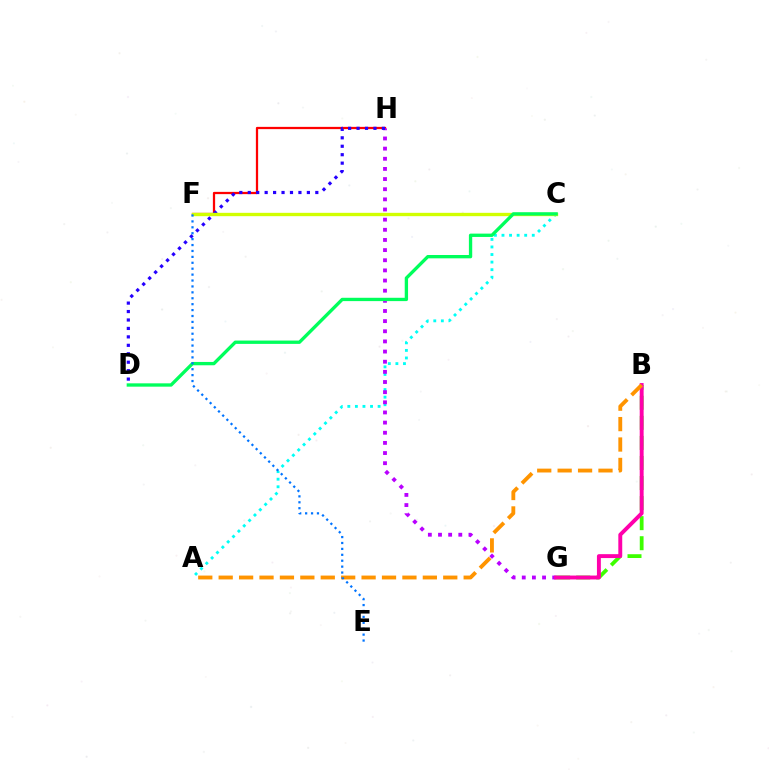{('A', 'C'): [{'color': '#00fff6', 'line_style': 'dotted', 'thickness': 2.06}], ('F', 'H'): [{'color': '#ff0000', 'line_style': 'solid', 'thickness': 1.63}], ('G', 'H'): [{'color': '#b900ff', 'line_style': 'dotted', 'thickness': 2.76}], ('D', 'H'): [{'color': '#2500ff', 'line_style': 'dotted', 'thickness': 2.29}], ('B', 'G'): [{'color': '#3dff00', 'line_style': 'dashed', 'thickness': 2.73}, {'color': '#ff00ac', 'line_style': 'solid', 'thickness': 2.81}], ('A', 'B'): [{'color': '#ff9400', 'line_style': 'dashed', 'thickness': 2.77}], ('C', 'F'): [{'color': '#d1ff00', 'line_style': 'solid', 'thickness': 2.41}], ('C', 'D'): [{'color': '#00ff5c', 'line_style': 'solid', 'thickness': 2.4}], ('E', 'F'): [{'color': '#0074ff', 'line_style': 'dotted', 'thickness': 1.61}]}